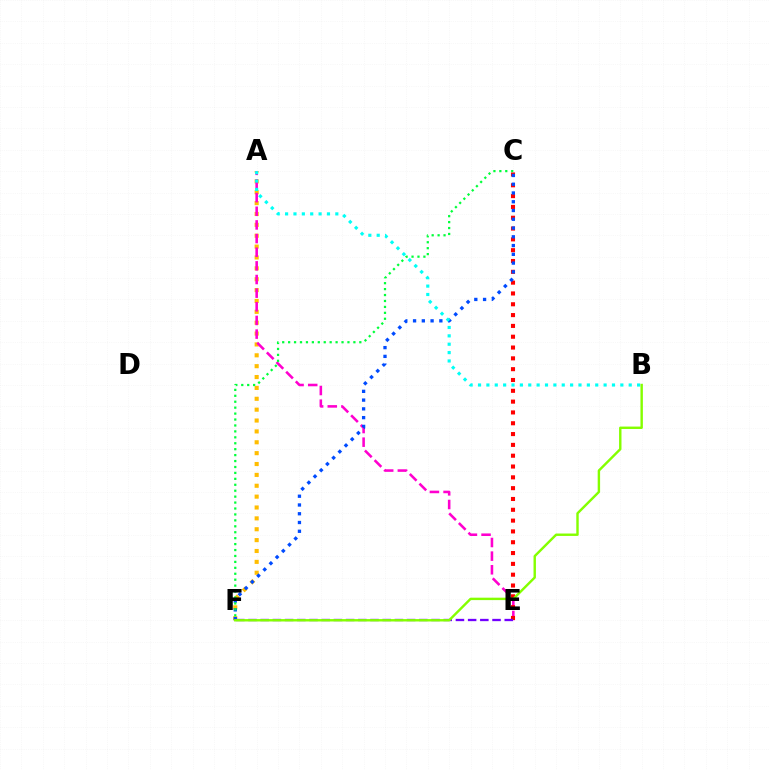{('A', 'F'): [{'color': '#ffbd00', 'line_style': 'dotted', 'thickness': 2.95}], ('A', 'E'): [{'color': '#ff00cf', 'line_style': 'dashed', 'thickness': 1.85}], ('C', 'E'): [{'color': '#ff0000', 'line_style': 'dotted', 'thickness': 2.94}], ('C', 'F'): [{'color': '#004bff', 'line_style': 'dotted', 'thickness': 2.38}, {'color': '#00ff39', 'line_style': 'dotted', 'thickness': 1.61}], ('E', 'F'): [{'color': '#7200ff', 'line_style': 'dashed', 'thickness': 1.66}], ('A', 'B'): [{'color': '#00fff6', 'line_style': 'dotted', 'thickness': 2.27}], ('B', 'F'): [{'color': '#84ff00', 'line_style': 'solid', 'thickness': 1.74}]}